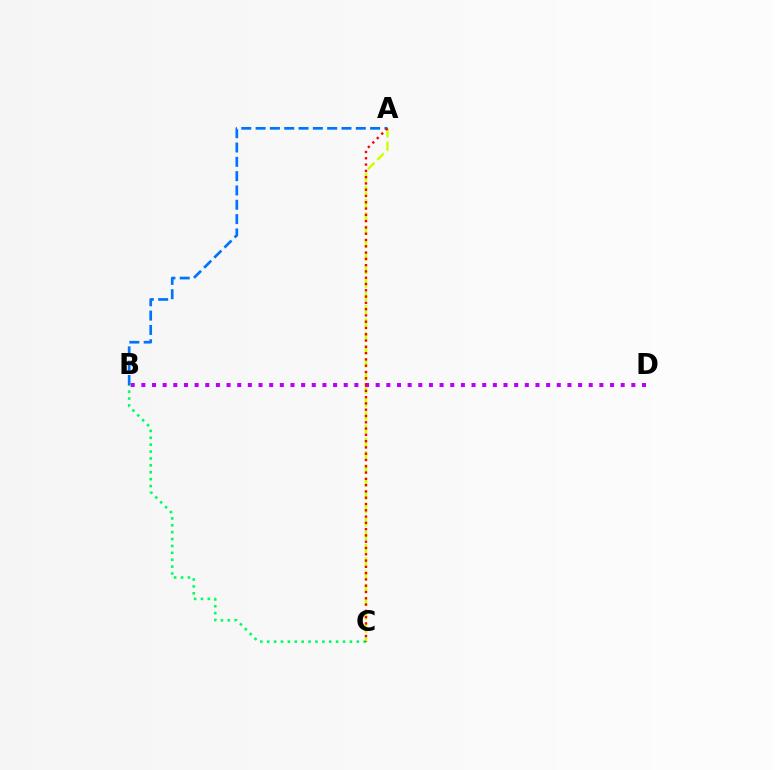{('A', 'C'): [{'color': '#d1ff00', 'line_style': 'dashed', 'thickness': 1.8}, {'color': '#ff0000', 'line_style': 'dotted', 'thickness': 1.71}], ('B', 'D'): [{'color': '#b900ff', 'line_style': 'dotted', 'thickness': 2.89}], ('B', 'C'): [{'color': '#00ff5c', 'line_style': 'dotted', 'thickness': 1.87}], ('A', 'B'): [{'color': '#0074ff', 'line_style': 'dashed', 'thickness': 1.95}]}